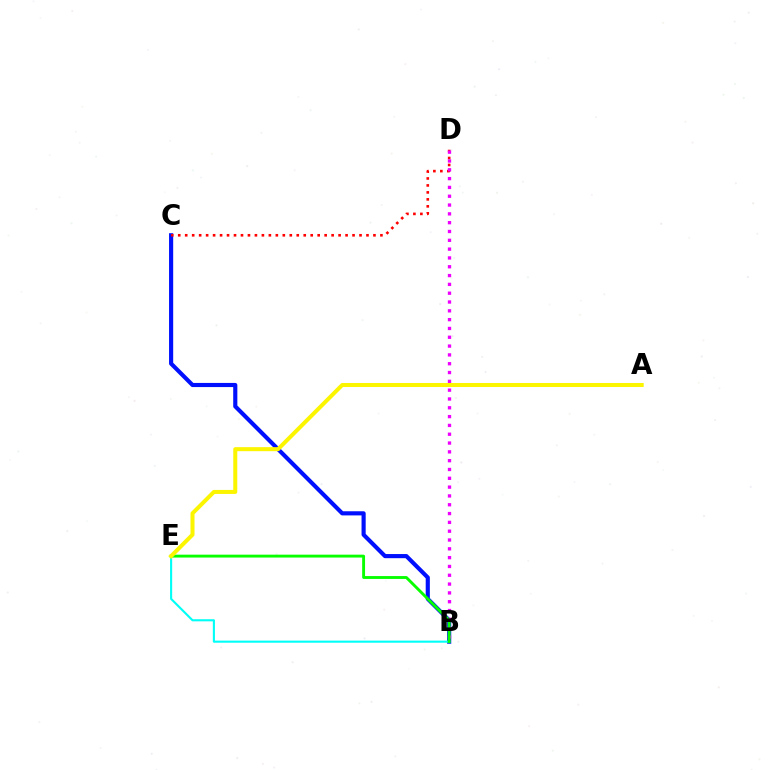{('B', 'C'): [{'color': '#0010ff', 'line_style': 'solid', 'thickness': 2.98}], ('C', 'D'): [{'color': '#ff0000', 'line_style': 'dotted', 'thickness': 1.89}], ('B', 'E'): [{'color': '#00fff6', 'line_style': 'solid', 'thickness': 1.52}, {'color': '#08ff00', 'line_style': 'solid', 'thickness': 2.08}], ('B', 'D'): [{'color': '#ee00ff', 'line_style': 'dotted', 'thickness': 2.39}], ('A', 'E'): [{'color': '#fcf500', 'line_style': 'solid', 'thickness': 2.89}]}